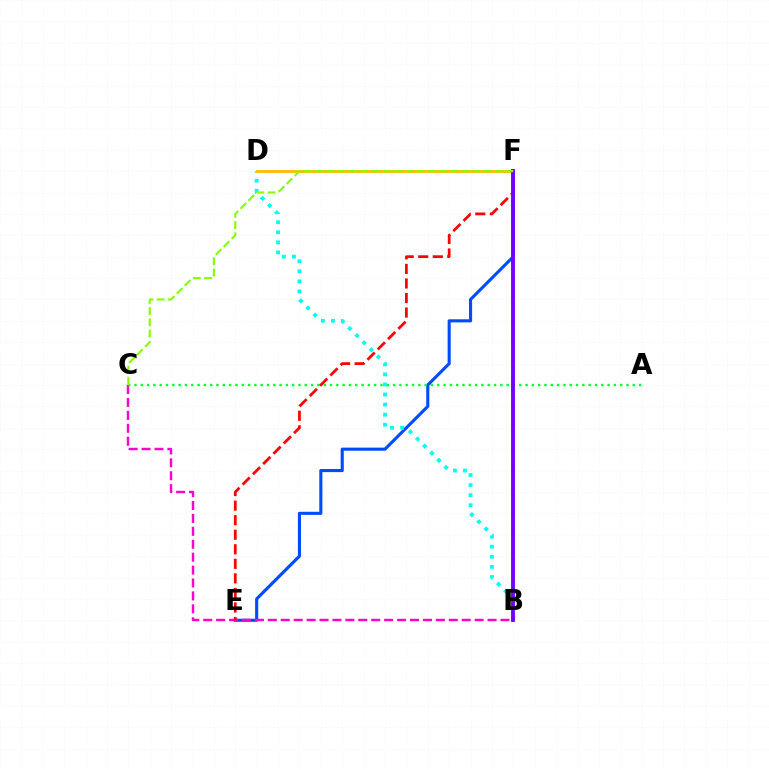{('E', 'F'): [{'color': '#004bff', 'line_style': 'solid', 'thickness': 2.23}, {'color': '#ff0000', 'line_style': 'dashed', 'thickness': 1.98}], ('B', 'D'): [{'color': '#00fff6', 'line_style': 'dotted', 'thickness': 2.74}], ('B', 'C'): [{'color': '#ff00cf', 'line_style': 'dashed', 'thickness': 1.76}], ('A', 'C'): [{'color': '#00ff39', 'line_style': 'dotted', 'thickness': 1.71}], ('D', 'F'): [{'color': '#ffbd00', 'line_style': 'solid', 'thickness': 2.05}], ('B', 'F'): [{'color': '#7200ff', 'line_style': 'solid', 'thickness': 2.78}], ('C', 'F'): [{'color': '#84ff00', 'line_style': 'dashed', 'thickness': 1.53}]}